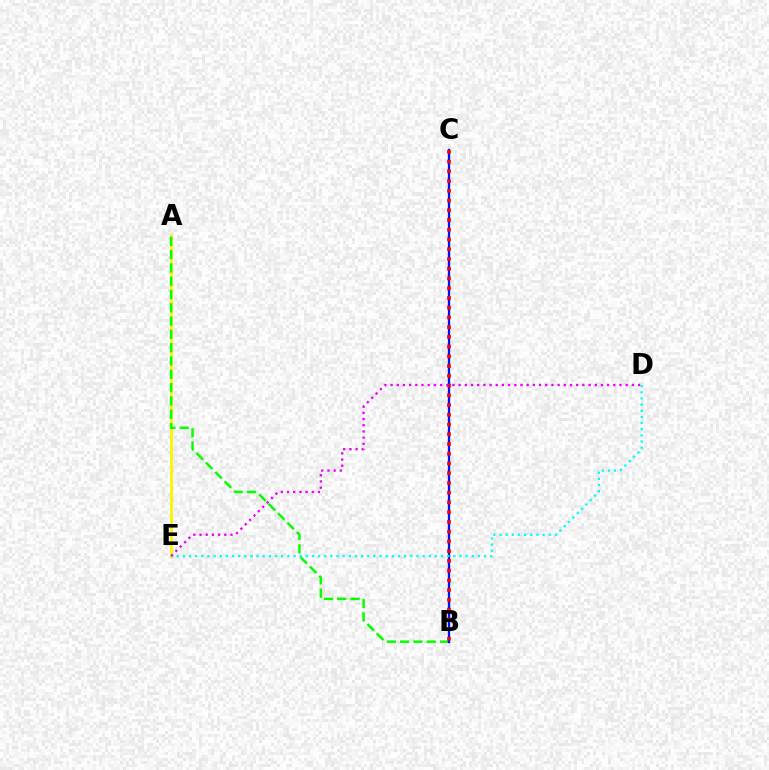{('A', 'E'): [{'color': '#fcf500', 'line_style': 'solid', 'thickness': 2.04}], ('A', 'B'): [{'color': '#08ff00', 'line_style': 'dashed', 'thickness': 1.81}], ('B', 'C'): [{'color': '#0010ff', 'line_style': 'solid', 'thickness': 1.67}, {'color': '#ff0000', 'line_style': 'dotted', 'thickness': 2.65}], ('D', 'E'): [{'color': '#00fff6', 'line_style': 'dotted', 'thickness': 1.67}, {'color': '#ee00ff', 'line_style': 'dotted', 'thickness': 1.68}]}